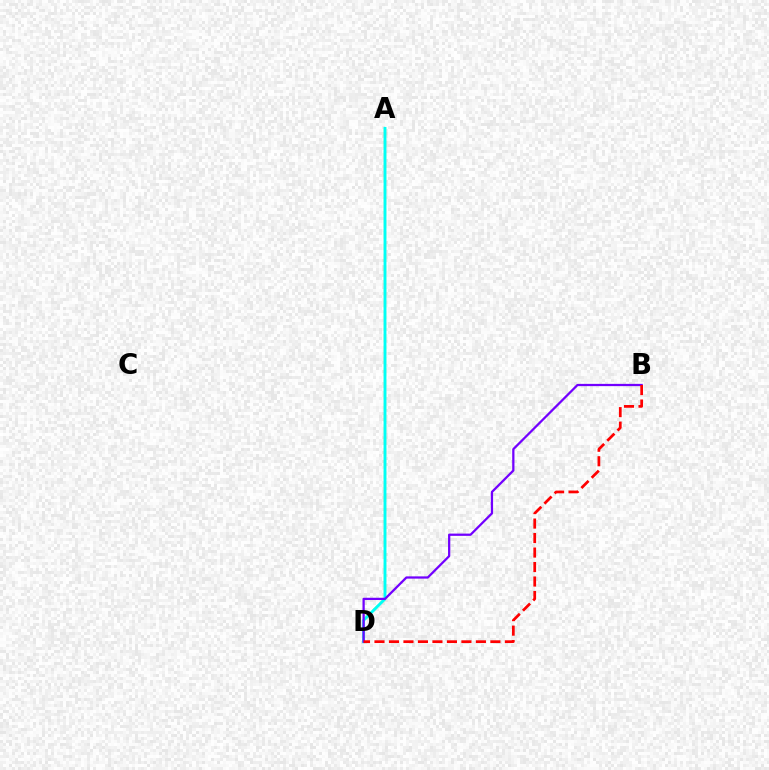{('A', 'D'): [{'color': '#84ff00', 'line_style': 'dashed', 'thickness': 1.55}, {'color': '#00fff6', 'line_style': 'solid', 'thickness': 2.05}], ('B', 'D'): [{'color': '#7200ff', 'line_style': 'solid', 'thickness': 1.63}, {'color': '#ff0000', 'line_style': 'dashed', 'thickness': 1.97}]}